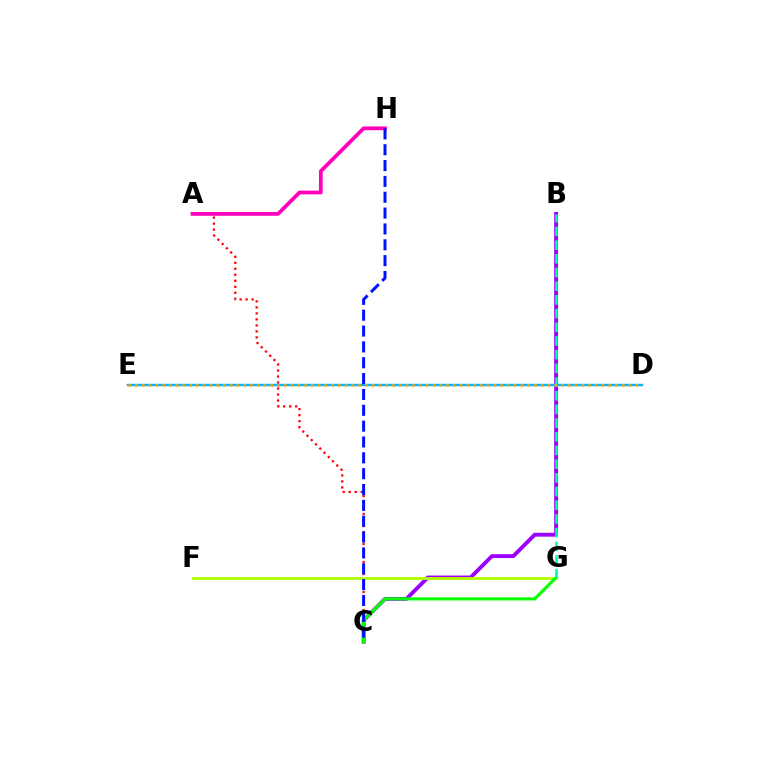{('B', 'C'): [{'color': '#9b00ff', 'line_style': 'solid', 'thickness': 2.79}], ('A', 'C'): [{'color': '#ff0000', 'line_style': 'dotted', 'thickness': 1.63}], ('F', 'G'): [{'color': '#b3ff00', 'line_style': 'solid', 'thickness': 2.06}], ('C', 'G'): [{'color': '#08ff00', 'line_style': 'solid', 'thickness': 2.26}], ('D', 'E'): [{'color': '#00b5ff', 'line_style': 'solid', 'thickness': 1.76}, {'color': '#ffa500', 'line_style': 'dotted', 'thickness': 1.84}], ('B', 'G'): [{'color': '#00ff9d', 'line_style': 'dashed', 'thickness': 1.86}], ('A', 'H'): [{'color': '#ff00bd', 'line_style': 'solid', 'thickness': 2.7}], ('C', 'H'): [{'color': '#0010ff', 'line_style': 'dashed', 'thickness': 2.15}]}